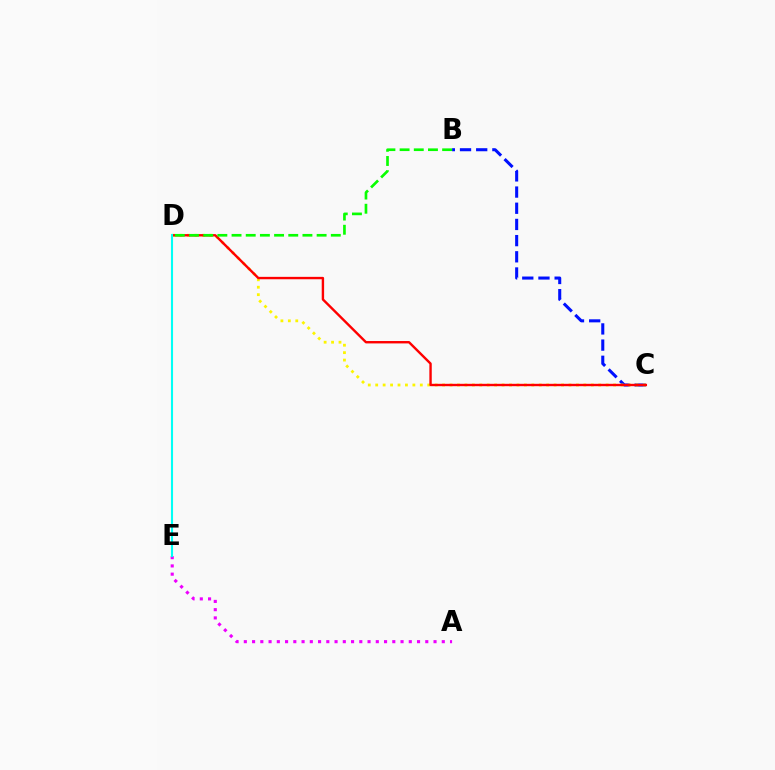{('B', 'C'): [{'color': '#0010ff', 'line_style': 'dashed', 'thickness': 2.2}], ('C', 'D'): [{'color': '#fcf500', 'line_style': 'dotted', 'thickness': 2.02}, {'color': '#ff0000', 'line_style': 'solid', 'thickness': 1.72}], ('A', 'E'): [{'color': '#ee00ff', 'line_style': 'dotted', 'thickness': 2.24}], ('B', 'D'): [{'color': '#08ff00', 'line_style': 'dashed', 'thickness': 1.93}], ('D', 'E'): [{'color': '#00fff6', 'line_style': 'solid', 'thickness': 1.51}]}